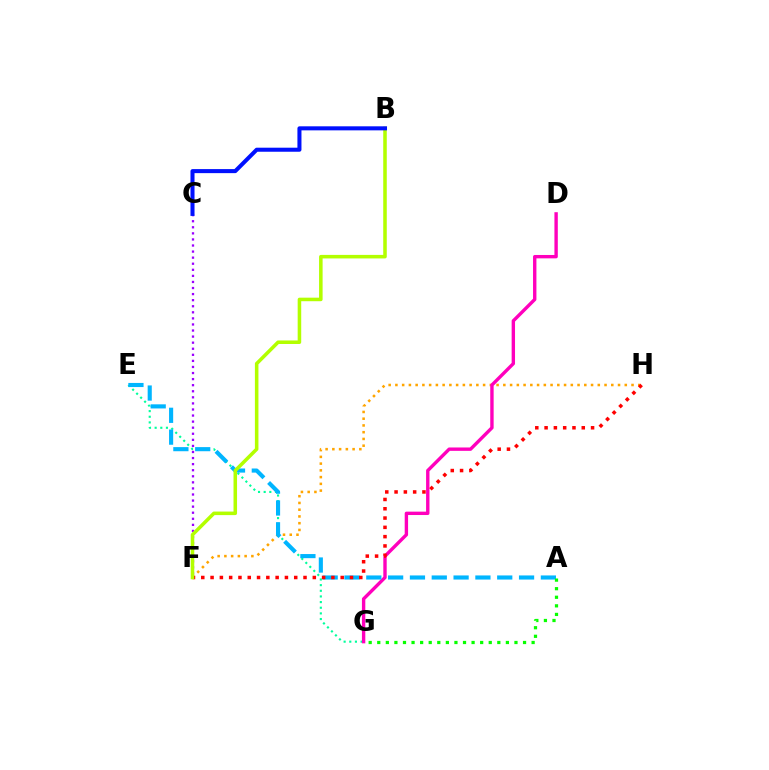{('F', 'H'): [{'color': '#ffa500', 'line_style': 'dotted', 'thickness': 1.83}, {'color': '#ff0000', 'line_style': 'dotted', 'thickness': 2.53}], ('E', 'G'): [{'color': '#00ff9d', 'line_style': 'dotted', 'thickness': 1.54}], ('D', 'G'): [{'color': '#ff00bd', 'line_style': 'solid', 'thickness': 2.43}], ('C', 'F'): [{'color': '#9b00ff', 'line_style': 'dotted', 'thickness': 1.65}], ('A', 'E'): [{'color': '#00b5ff', 'line_style': 'dashed', 'thickness': 2.96}], ('B', 'F'): [{'color': '#b3ff00', 'line_style': 'solid', 'thickness': 2.55}], ('B', 'C'): [{'color': '#0010ff', 'line_style': 'solid', 'thickness': 2.91}], ('A', 'G'): [{'color': '#08ff00', 'line_style': 'dotted', 'thickness': 2.33}]}